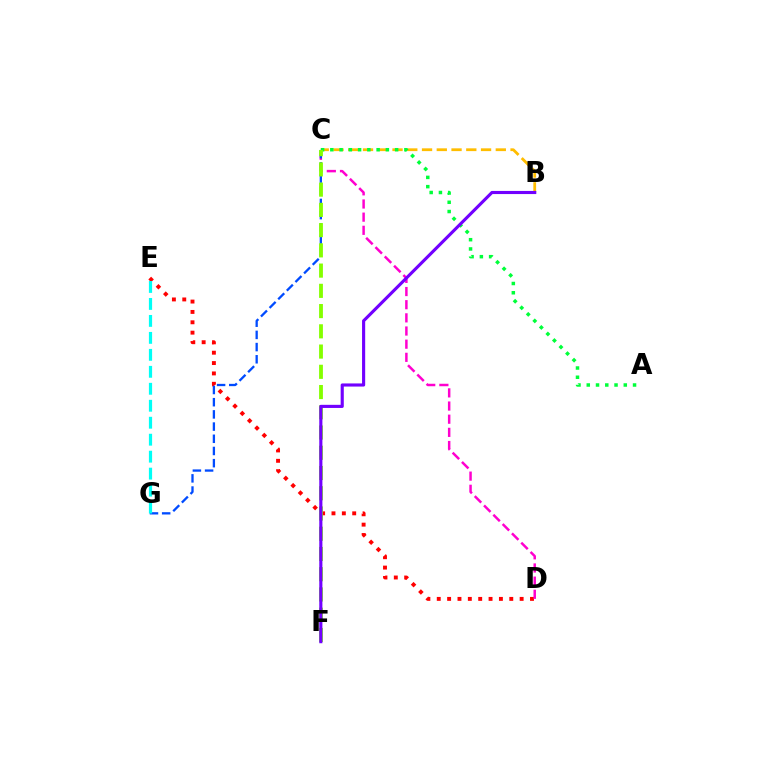{('D', 'E'): [{'color': '#ff0000', 'line_style': 'dotted', 'thickness': 2.81}], ('B', 'C'): [{'color': '#ffbd00', 'line_style': 'dashed', 'thickness': 2.0}], ('A', 'C'): [{'color': '#00ff39', 'line_style': 'dotted', 'thickness': 2.51}], ('C', 'D'): [{'color': '#ff00cf', 'line_style': 'dashed', 'thickness': 1.79}], ('C', 'G'): [{'color': '#004bff', 'line_style': 'dashed', 'thickness': 1.66}], ('C', 'F'): [{'color': '#84ff00', 'line_style': 'dashed', 'thickness': 2.75}], ('B', 'F'): [{'color': '#7200ff', 'line_style': 'solid', 'thickness': 2.25}], ('E', 'G'): [{'color': '#00fff6', 'line_style': 'dashed', 'thickness': 2.31}]}